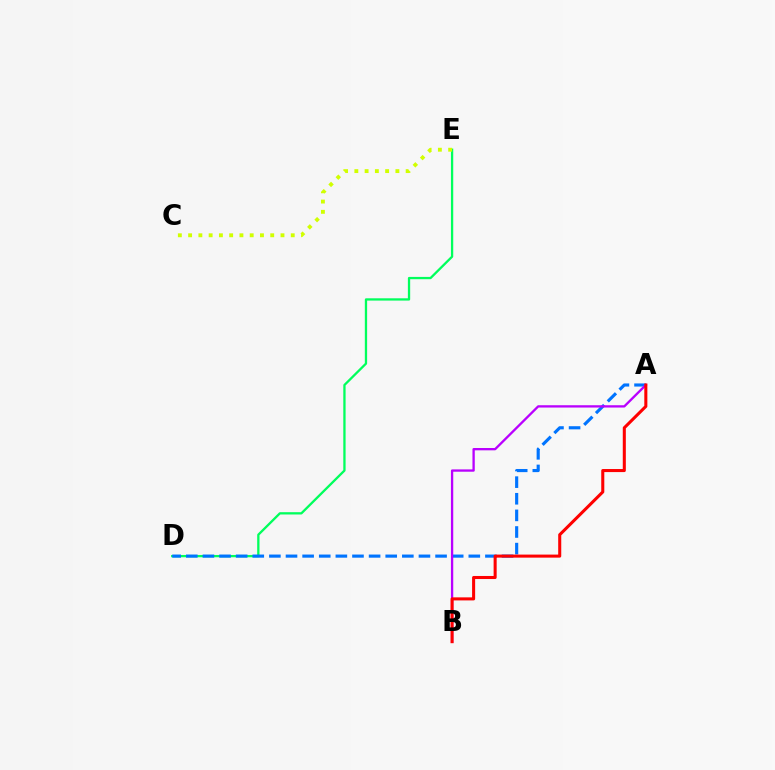{('D', 'E'): [{'color': '#00ff5c', 'line_style': 'solid', 'thickness': 1.65}], ('C', 'E'): [{'color': '#d1ff00', 'line_style': 'dotted', 'thickness': 2.79}], ('A', 'D'): [{'color': '#0074ff', 'line_style': 'dashed', 'thickness': 2.26}], ('A', 'B'): [{'color': '#b900ff', 'line_style': 'solid', 'thickness': 1.67}, {'color': '#ff0000', 'line_style': 'solid', 'thickness': 2.2}]}